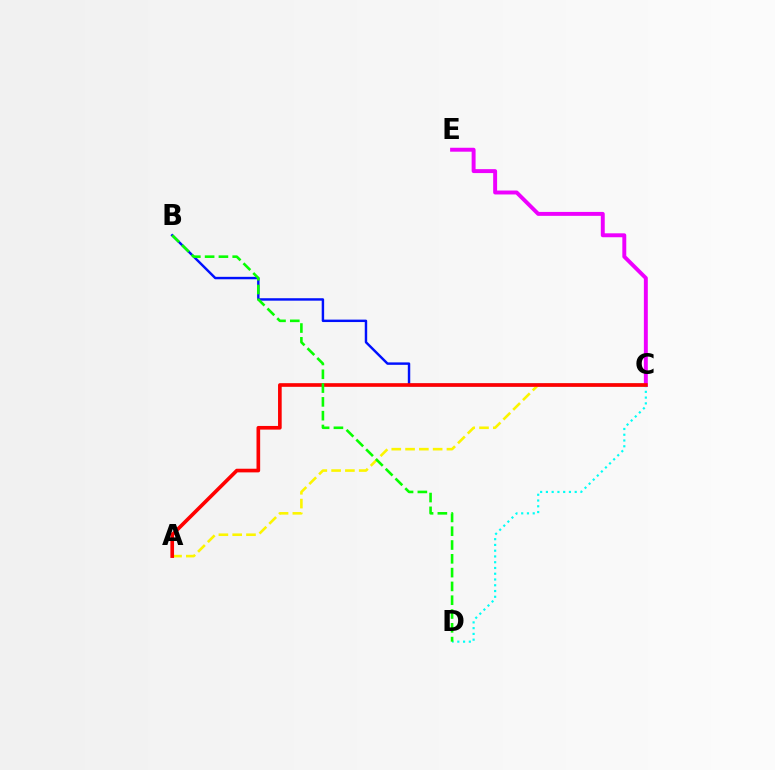{('B', 'C'): [{'color': '#0010ff', 'line_style': 'solid', 'thickness': 1.76}], ('C', 'E'): [{'color': '#ee00ff', 'line_style': 'solid', 'thickness': 2.83}], ('C', 'D'): [{'color': '#00fff6', 'line_style': 'dotted', 'thickness': 1.57}], ('A', 'C'): [{'color': '#fcf500', 'line_style': 'dashed', 'thickness': 1.87}, {'color': '#ff0000', 'line_style': 'solid', 'thickness': 2.63}], ('B', 'D'): [{'color': '#08ff00', 'line_style': 'dashed', 'thickness': 1.87}]}